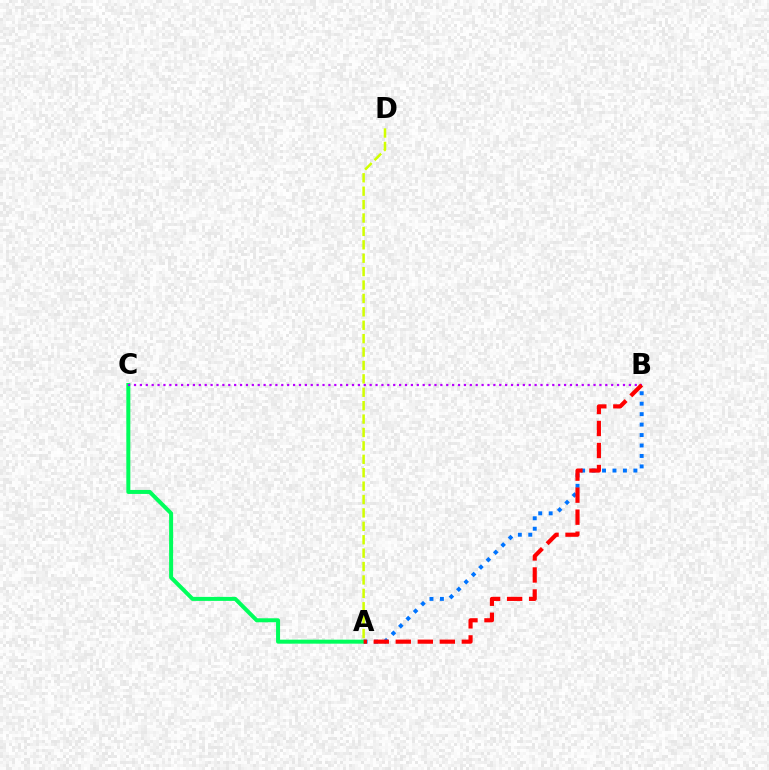{('A', 'B'): [{'color': '#0074ff', 'line_style': 'dotted', 'thickness': 2.84}, {'color': '#ff0000', 'line_style': 'dashed', 'thickness': 2.99}], ('A', 'C'): [{'color': '#00ff5c', 'line_style': 'solid', 'thickness': 2.88}], ('B', 'C'): [{'color': '#b900ff', 'line_style': 'dotted', 'thickness': 1.6}], ('A', 'D'): [{'color': '#d1ff00', 'line_style': 'dashed', 'thickness': 1.82}]}